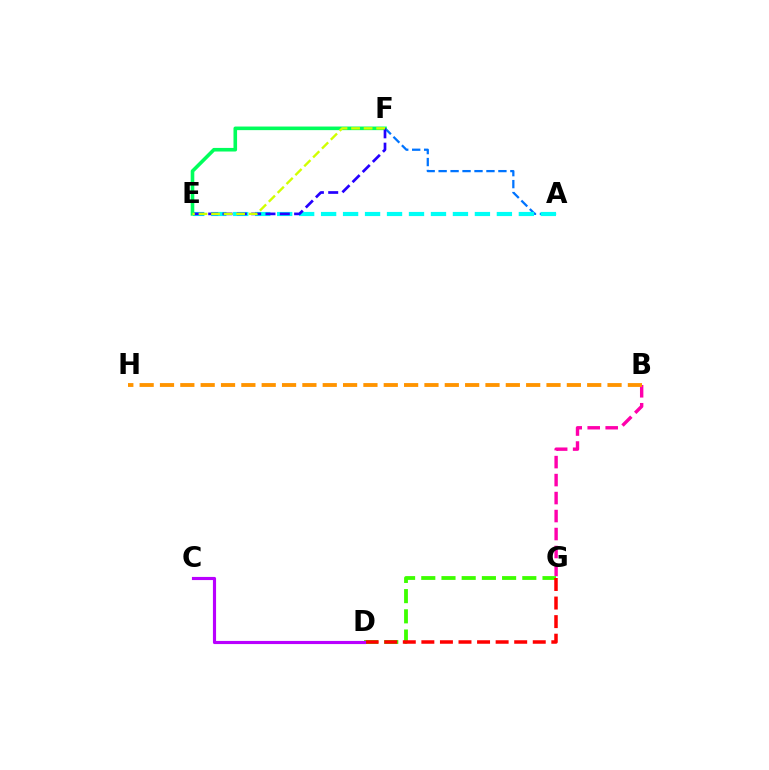{('B', 'G'): [{'color': '#ff00ac', 'line_style': 'dashed', 'thickness': 2.44}], ('D', 'G'): [{'color': '#3dff00', 'line_style': 'dashed', 'thickness': 2.74}, {'color': '#ff0000', 'line_style': 'dashed', 'thickness': 2.52}], ('A', 'F'): [{'color': '#0074ff', 'line_style': 'dashed', 'thickness': 1.62}], ('C', 'D'): [{'color': '#b900ff', 'line_style': 'solid', 'thickness': 2.26}], ('A', 'E'): [{'color': '#00fff6', 'line_style': 'dashed', 'thickness': 2.98}], ('E', 'F'): [{'color': '#00ff5c', 'line_style': 'solid', 'thickness': 2.59}, {'color': '#2500ff', 'line_style': 'dashed', 'thickness': 1.95}, {'color': '#d1ff00', 'line_style': 'dashed', 'thickness': 1.7}], ('B', 'H'): [{'color': '#ff9400', 'line_style': 'dashed', 'thickness': 2.76}]}